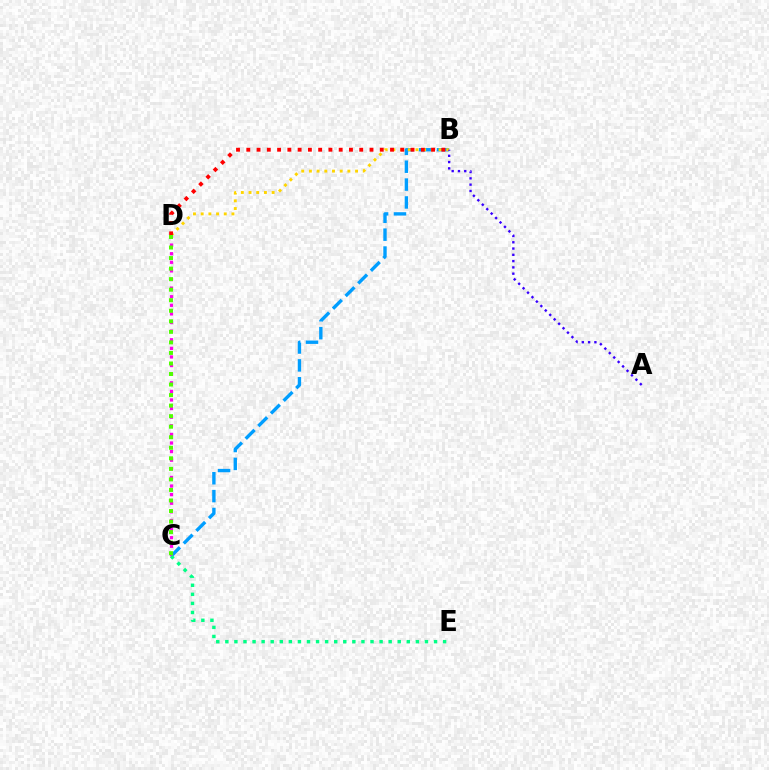{('B', 'C'): [{'color': '#009eff', 'line_style': 'dashed', 'thickness': 2.43}], ('C', 'D'): [{'color': '#ff00ed', 'line_style': 'dotted', 'thickness': 2.34}, {'color': '#4fff00', 'line_style': 'dotted', 'thickness': 2.86}], ('C', 'E'): [{'color': '#00ff86', 'line_style': 'dotted', 'thickness': 2.47}], ('B', 'D'): [{'color': '#ffd500', 'line_style': 'dotted', 'thickness': 2.09}, {'color': '#ff0000', 'line_style': 'dotted', 'thickness': 2.79}], ('A', 'B'): [{'color': '#3700ff', 'line_style': 'dotted', 'thickness': 1.71}]}